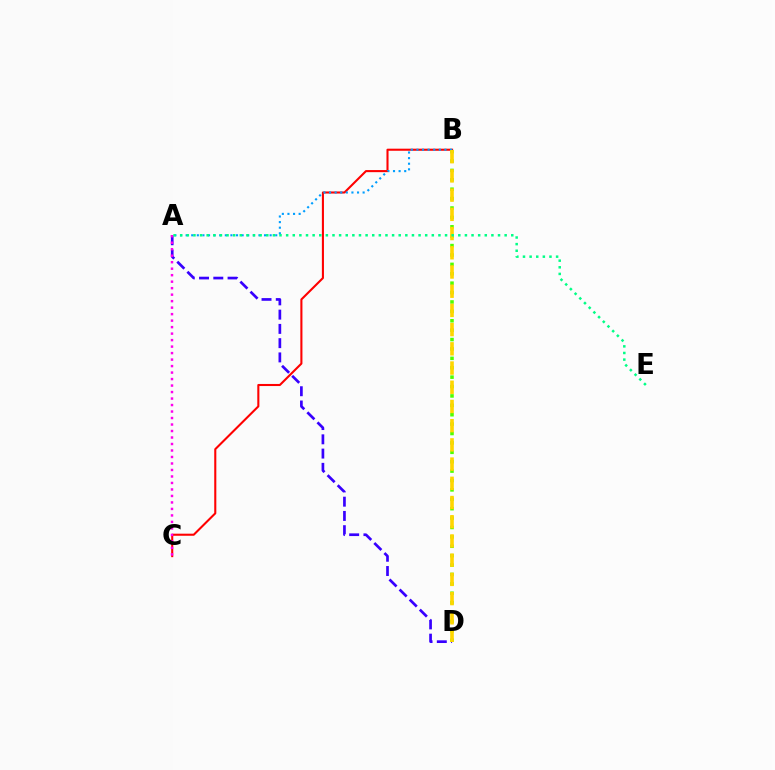{('B', 'C'): [{'color': '#ff0000', 'line_style': 'solid', 'thickness': 1.5}], ('A', 'B'): [{'color': '#009eff', 'line_style': 'dotted', 'thickness': 1.52}], ('B', 'D'): [{'color': '#4fff00', 'line_style': 'dotted', 'thickness': 2.55}, {'color': '#ffd500', 'line_style': 'dashed', 'thickness': 2.61}], ('A', 'D'): [{'color': '#3700ff', 'line_style': 'dashed', 'thickness': 1.94}], ('A', 'C'): [{'color': '#ff00ed', 'line_style': 'dotted', 'thickness': 1.76}], ('A', 'E'): [{'color': '#00ff86', 'line_style': 'dotted', 'thickness': 1.8}]}